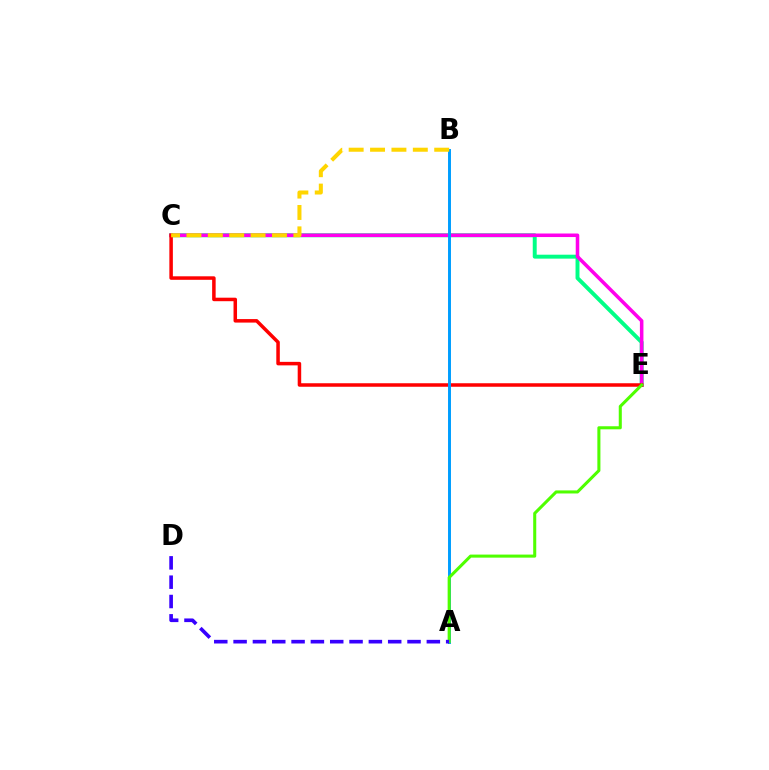{('C', 'E'): [{'color': '#00ff86', 'line_style': 'solid', 'thickness': 2.83}, {'color': '#ff00ed', 'line_style': 'solid', 'thickness': 2.55}, {'color': '#ff0000', 'line_style': 'solid', 'thickness': 2.53}], ('A', 'B'): [{'color': '#009eff', 'line_style': 'solid', 'thickness': 2.13}], ('A', 'E'): [{'color': '#4fff00', 'line_style': 'solid', 'thickness': 2.2}], ('A', 'D'): [{'color': '#3700ff', 'line_style': 'dashed', 'thickness': 2.63}], ('B', 'C'): [{'color': '#ffd500', 'line_style': 'dashed', 'thickness': 2.91}]}